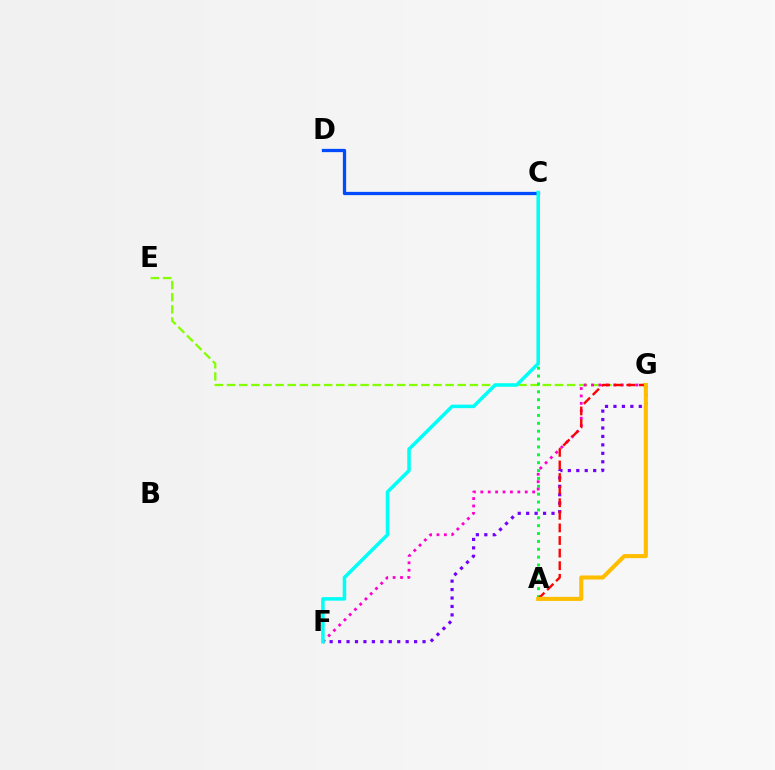{('F', 'G'): [{'color': '#7200ff', 'line_style': 'dotted', 'thickness': 2.29}, {'color': '#ff00cf', 'line_style': 'dotted', 'thickness': 2.01}], ('E', 'G'): [{'color': '#84ff00', 'line_style': 'dashed', 'thickness': 1.65}], ('A', 'C'): [{'color': '#00ff39', 'line_style': 'dotted', 'thickness': 2.14}], ('A', 'G'): [{'color': '#ff0000', 'line_style': 'dashed', 'thickness': 1.71}, {'color': '#ffbd00', 'line_style': 'solid', 'thickness': 2.93}], ('C', 'D'): [{'color': '#004bff', 'line_style': 'solid', 'thickness': 2.36}], ('C', 'F'): [{'color': '#00fff6', 'line_style': 'solid', 'thickness': 2.53}]}